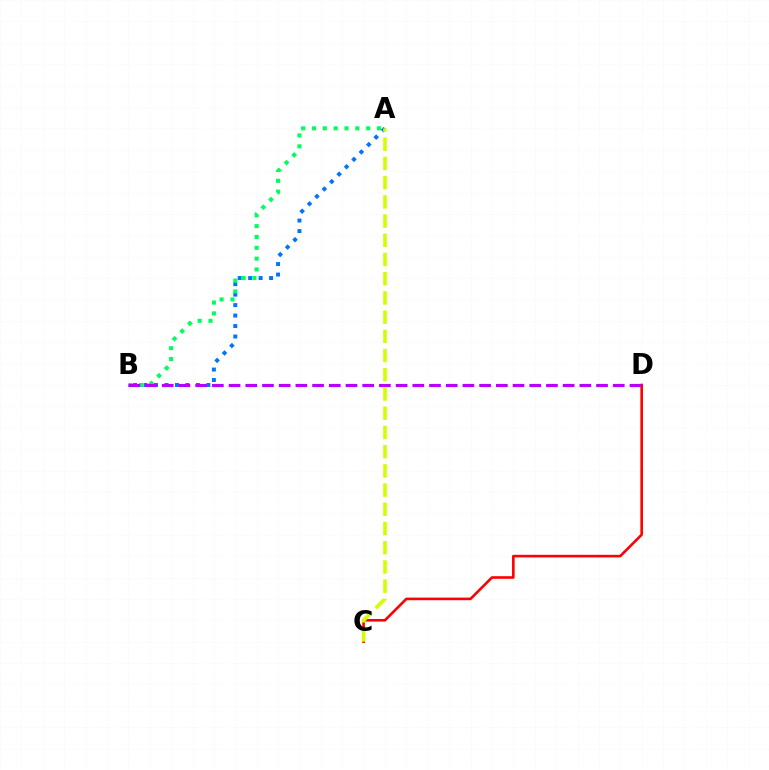{('C', 'D'): [{'color': '#ff0000', 'line_style': 'solid', 'thickness': 1.88}], ('A', 'B'): [{'color': '#0074ff', 'line_style': 'dotted', 'thickness': 2.85}, {'color': '#00ff5c', 'line_style': 'dotted', 'thickness': 2.94}], ('B', 'D'): [{'color': '#b900ff', 'line_style': 'dashed', 'thickness': 2.27}], ('A', 'C'): [{'color': '#d1ff00', 'line_style': 'dashed', 'thickness': 2.61}]}